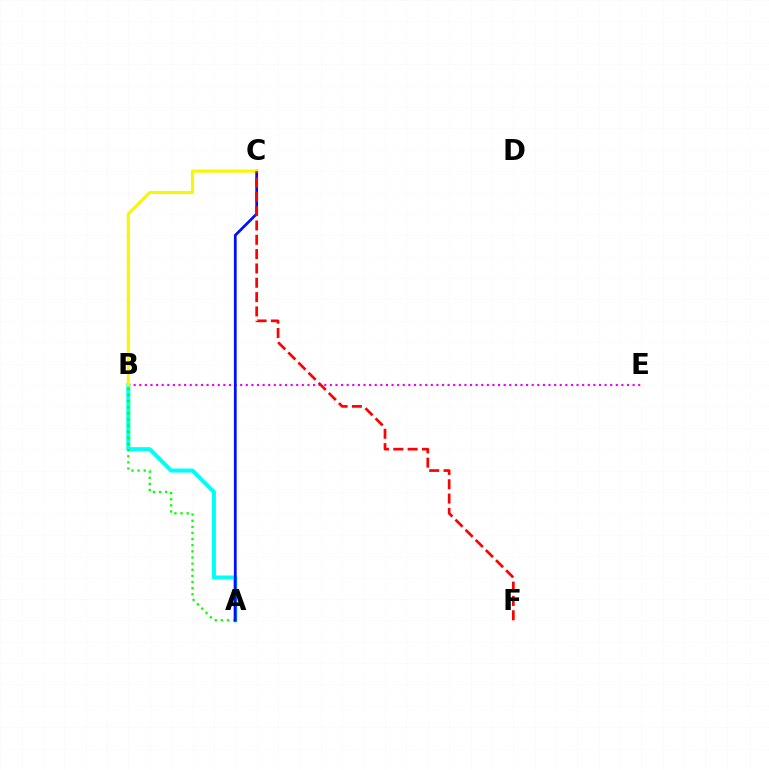{('A', 'B'): [{'color': '#00fff6', 'line_style': 'solid', 'thickness': 2.91}, {'color': '#08ff00', 'line_style': 'dotted', 'thickness': 1.66}], ('B', 'E'): [{'color': '#ee00ff', 'line_style': 'dotted', 'thickness': 1.52}], ('A', 'C'): [{'color': '#0010ff', 'line_style': 'solid', 'thickness': 1.98}], ('B', 'C'): [{'color': '#fcf500', 'line_style': 'solid', 'thickness': 2.25}], ('C', 'F'): [{'color': '#ff0000', 'line_style': 'dashed', 'thickness': 1.95}]}